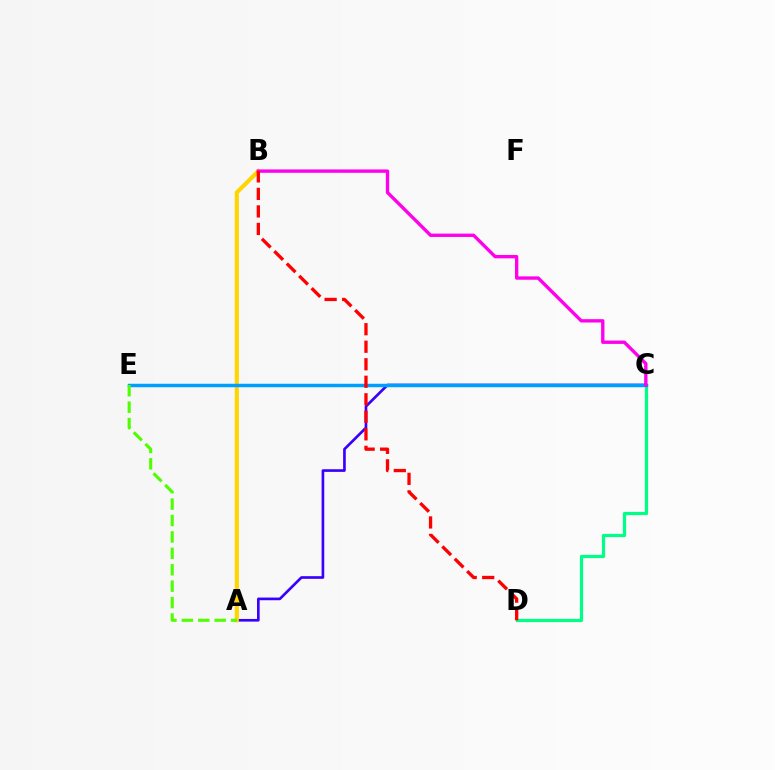{('A', 'C'): [{'color': '#3700ff', 'line_style': 'solid', 'thickness': 1.92}], ('A', 'B'): [{'color': '#ffd500', 'line_style': 'solid', 'thickness': 2.97}], ('C', 'D'): [{'color': '#00ff86', 'line_style': 'solid', 'thickness': 2.3}], ('C', 'E'): [{'color': '#009eff', 'line_style': 'solid', 'thickness': 2.49}], ('B', 'C'): [{'color': '#ff00ed', 'line_style': 'solid', 'thickness': 2.42}], ('B', 'D'): [{'color': '#ff0000', 'line_style': 'dashed', 'thickness': 2.38}], ('A', 'E'): [{'color': '#4fff00', 'line_style': 'dashed', 'thickness': 2.23}]}